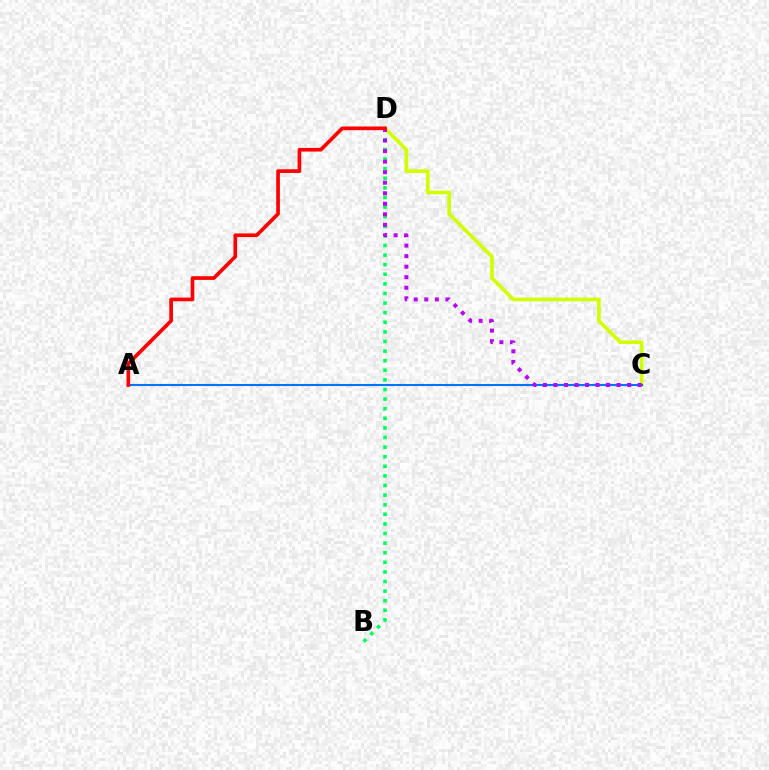{('C', 'D'): [{'color': '#d1ff00', 'line_style': 'solid', 'thickness': 2.65}, {'color': '#b900ff', 'line_style': 'dotted', 'thickness': 2.86}], ('B', 'D'): [{'color': '#00ff5c', 'line_style': 'dotted', 'thickness': 2.61}], ('A', 'C'): [{'color': '#0074ff', 'line_style': 'solid', 'thickness': 1.51}], ('A', 'D'): [{'color': '#ff0000', 'line_style': 'solid', 'thickness': 2.64}]}